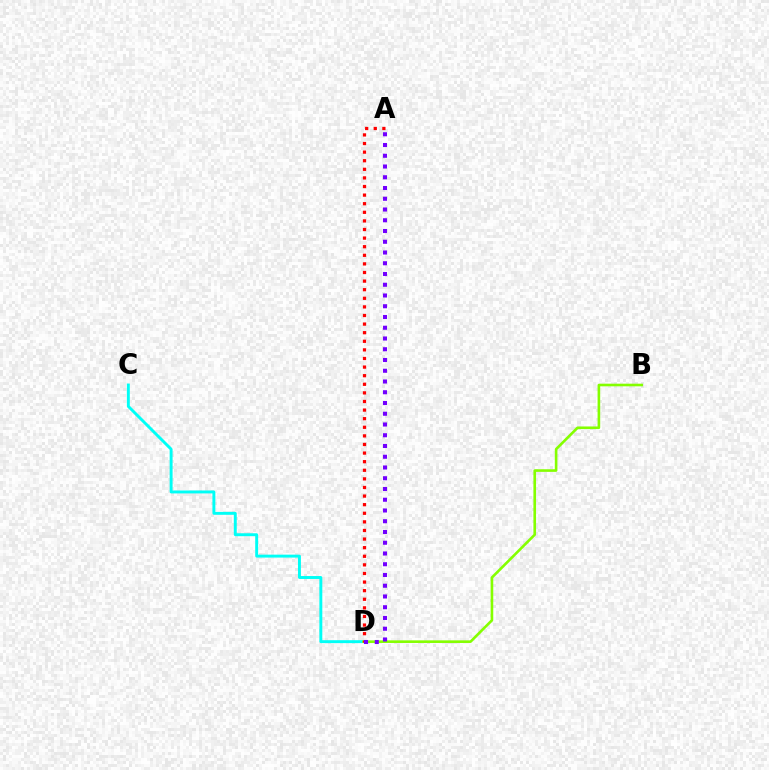{('C', 'D'): [{'color': '#00fff6', 'line_style': 'solid', 'thickness': 2.11}], ('B', 'D'): [{'color': '#84ff00', 'line_style': 'solid', 'thickness': 1.89}], ('A', 'D'): [{'color': '#ff0000', 'line_style': 'dotted', 'thickness': 2.34}, {'color': '#7200ff', 'line_style': 'dotted', 'thickness': 2.92}]}